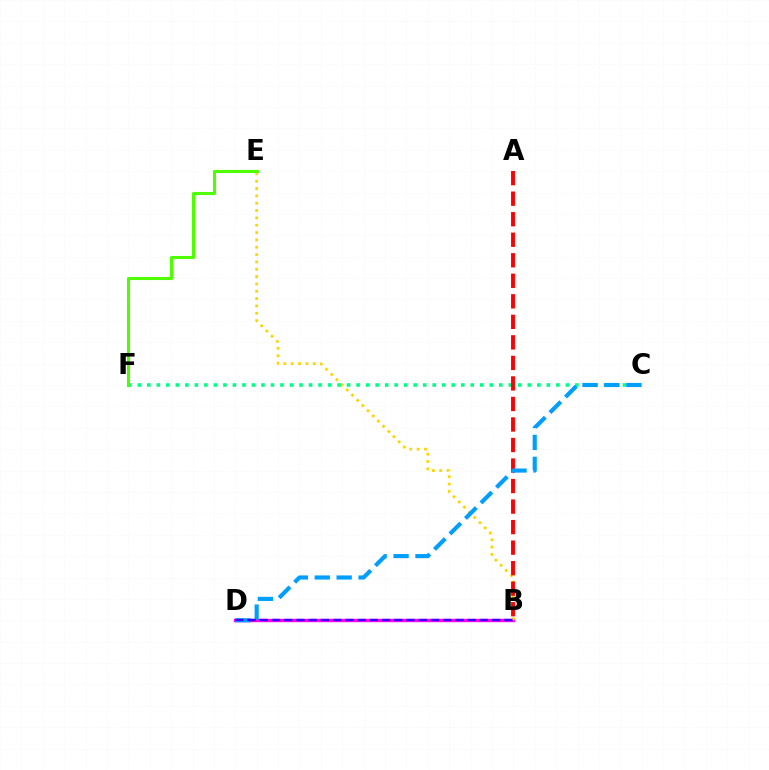{('B', 'D'): [{'color': '#ff00ed', 'line_style': 'solid', 'thickness': 2.45}, {'color': '#3700ff', 'line_style': 'dashed', 'thickness': 1.66}], ('B', 'E'): [{'color': '#ffd500', 'line_style': 'dotted', 'thickness': 1.99}], ('C', 'F'): [{'color': '#00ff86', 'line_style': 'dotted', 'thickness': 2.58}], ('E', 'F'): [{'color': '#4fff00', 'line_style': 'solid', 'thickness': 2.23}], ('A', 'B'): [{'color': '#ff0000', 'line_style': 'dashed', 'thickness': 2.79}], ('C', 'D'): [{'color': '#009eff', 'line_style': 'dashed', 'thickness': 2.98}]}